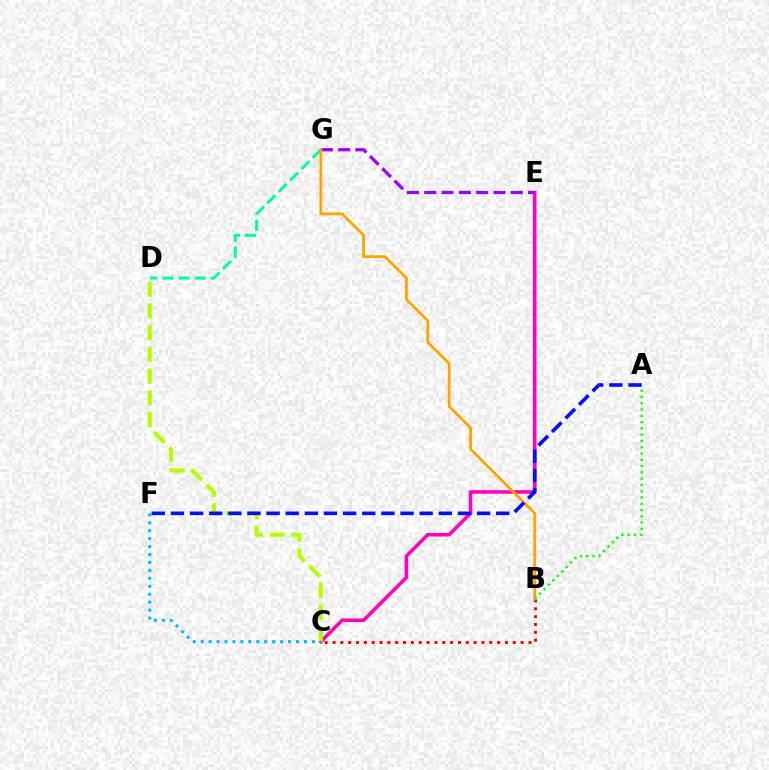{('B', 'C'): [{'color': '#ff0000', 'line_style': 'dotted', 'thickness': 2.13}], ('C', 'E'): [{'color': '#ff00bd', 'line_style': 'solid', 'thickness': 2.58}], ('C', 'D'): [{'color': '#b3ff00', 'line_style': 'dashed', 'thickness': 2.95}], ('D', 'G'): [{'color': '#00ff9d', 'line_style': 'dashed', 'thickness': 2.19}], ('E', 'G'): [{'color': '#9b00ff', 'line_style': 'dashed', 'thickness': 2.35}], ('B', 'G'): [{'color': '#ffa500', 'line_style': 'solid', 'thickness': 2.02}], ('A', 'B'): [{'color': '#08ff00', 'line_style': 'dotted', 'thickness': 1.71}], ('C', 'F'): [{'color': '#00b5ff', 'line_style': 'dotted', 'thickness': 2.16}], ('A', 'F'): [{'color': '#0010ff', 'line_style': 'dashed', 'thickness': 2.6}]}